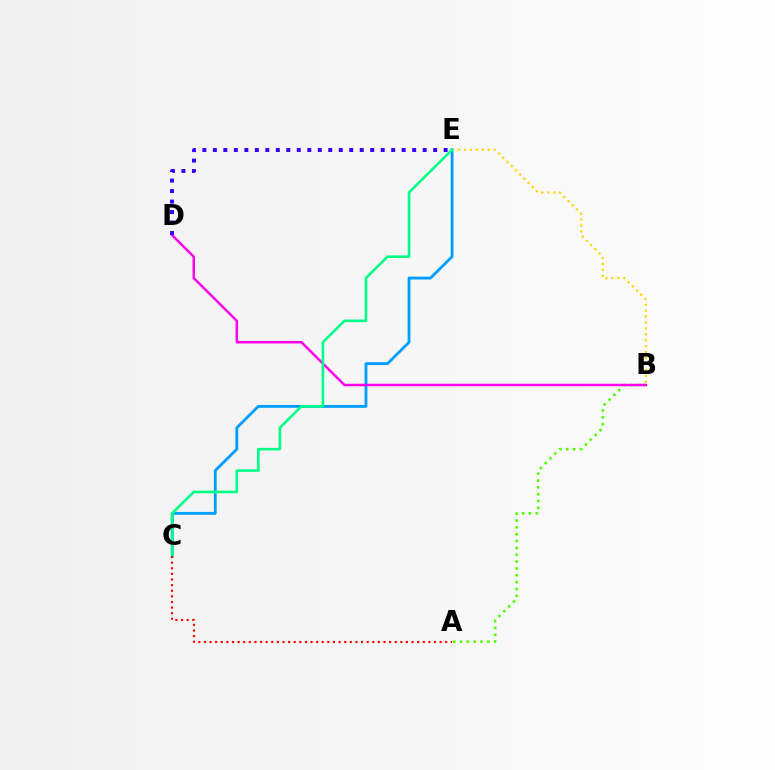{('A', 'B'): [{'color': '#4fff00', 'line_style': 'dotted', 'thickness': 1.86}], ('C', 'E'): [{'color': '#009eff', 'line_style': 'solid', 'thickness': 2.05}, {'color': '#00ff86', 'line_style': 'solid', 'thickness': 1.89}], ('B', 'D'): [{'color': '#ff00ed', 'line_style': 'solid', 'thickness': 1.8}], ('B', 'E'): [{'color': '#ffd500', 'line_style': 'dotted', 'thickness': 1.61}], ('A', 'C'): [{'color': '#ff0000', 'line_style': 'dotted', 'thickness': 1.52}], ('D', 'E'): [{'color': '#3700ff', 'line_style': 'dotted', 'thickness': 2.85}]}